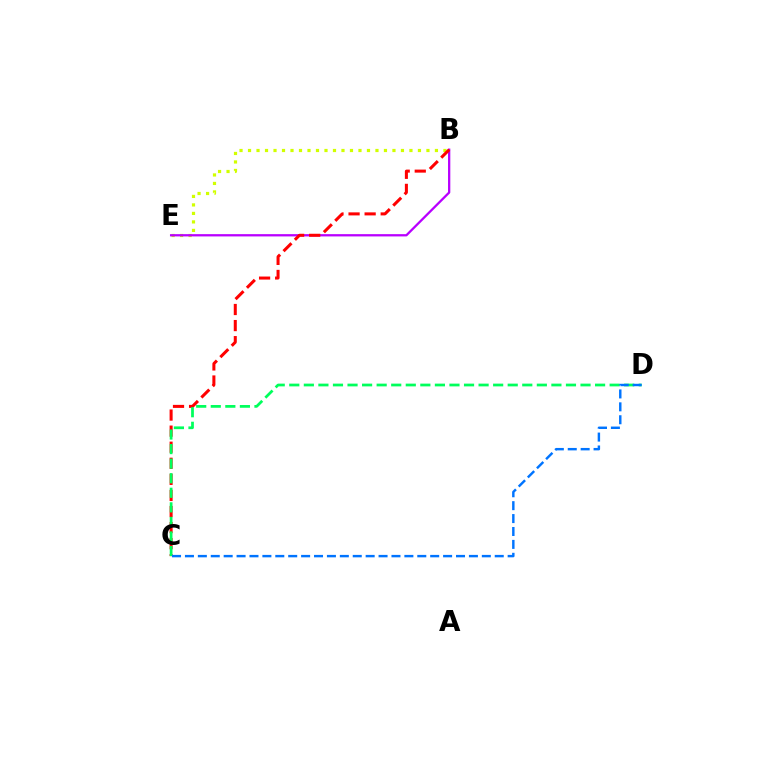{('B', 'E'): [{'color': '#d1ff00', 'line_style': 'dotted', 'thickness': 2.31}, {'color': '#b900ff', 'line_style': 'solid', 'thickness': 1.64}], ('B', 'C'): [{'color': '#ff0000', 'line_style': 'dashed', 'thickness': 2.18}], ('C', 'D'): [{'color': '#00ff5c', 'line_style': 'dashed', 'thickness': 1.98}, {'color': '#0074ff', 'line_style': 'dashed', 'thickness': 1.75}]}